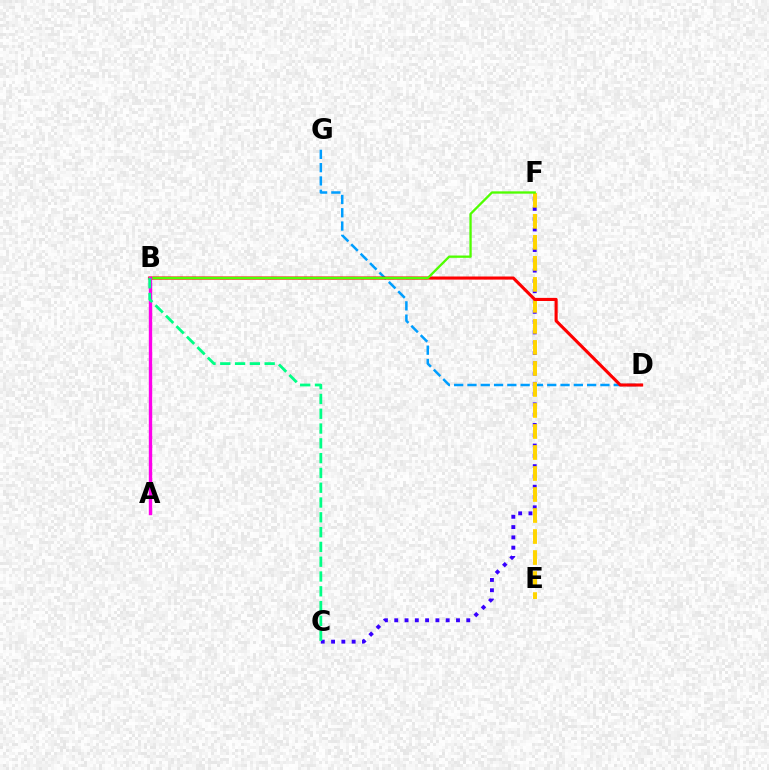{('C', 'F'): [{'color': '#3700ff', 'line_style': 'dotted', 'thickness': 2.8}], ('D', 'G'): [{'color': '#009eff', 'line_style': 'dashed', 'thickness': 1.81}], ('E', 'F'): [{'color': '#ffd500', 'line_style': 'dashed', 'thickness': 2.85}], ('B', 'D'): [{'color': '#ff0000', 'line_style': 'solid', 'thickness': 2.24}], ('B', 'F'): [{'color': '#4fff00', 'line_style': 'solid', 'thickness': 1.67}], ('A', 'B'): [{'color': '#ff00ed', 'line_style': 'solid', 'thickness': 2.44}], ('B', 'C'): [{'color': '#00ff86', 'line_style': 'dashed', 'thickness': 2.01}]}